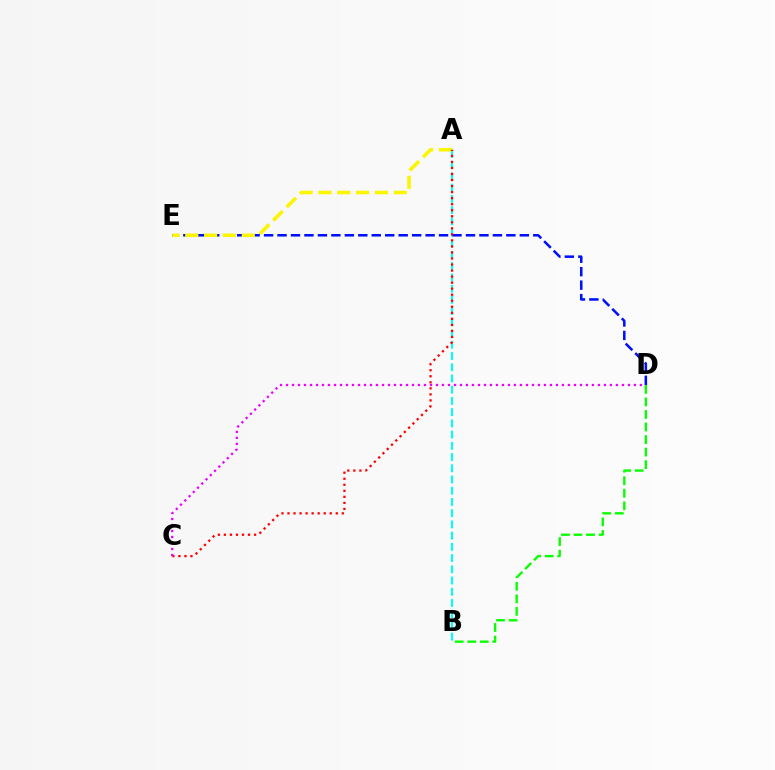{('A', 'B'): [{'color': '#00fff6', 'line_style': 'dashed', 'thickness': 1.53}], ('D', 'E'): [{'color': '#0010ff', 'line_style': 'dashed', 'thickness': 1.83}], ('A', 'E'): [{'color': '#fcf500', 'line_style': 'dashed', 'thickness': 2.56}], ('A', 'C'): [{'color': '#ff0000', 'line_style': 'dotted', 'thickness': 1.64}], ('C', 'D'): [{'color': '#ee00ff', 'line_style': 'dotted', 'thickness': 1.63}], ('B', 'D'): [{'color': '#08ff00', 'line_style': 'dashed', 'thickness': 1.7}]}